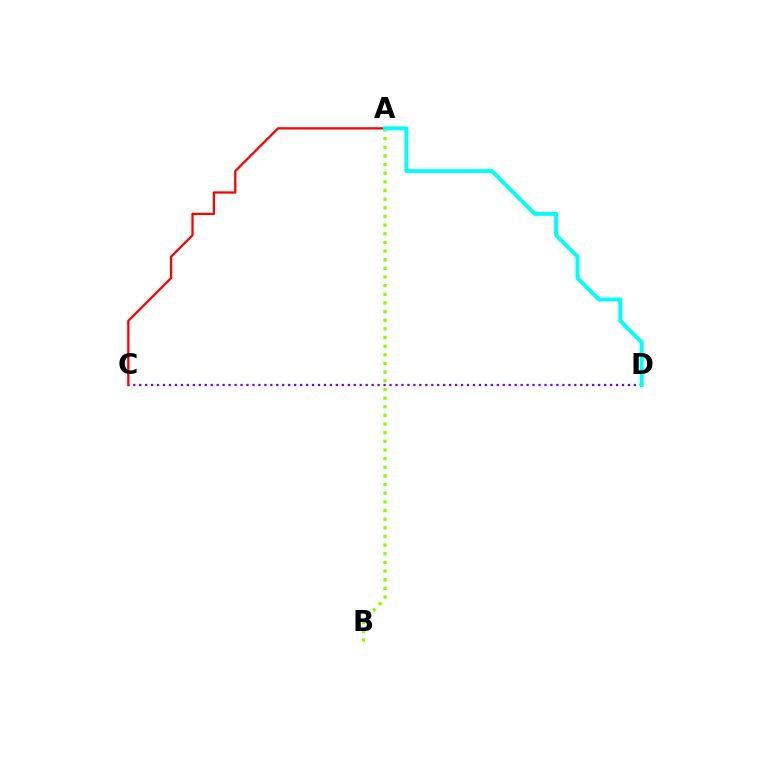{('A', 'B'): [{'color': '#84ff00', 'line_style': 'dotted', 'thickness': 2.35}], ('C', 'D'): [{'color': '#7200ff', 'line_style': 'dotted', 'thickness': 1.62}], ('A', 'C'): [{'color': '#ff0000', 'line_style': 'solid', 'thickness': 1.63}], ('A', 'D'): [{'color': '#00fff6', 'line_style': 'solid', 'thickness': 2.83}]}